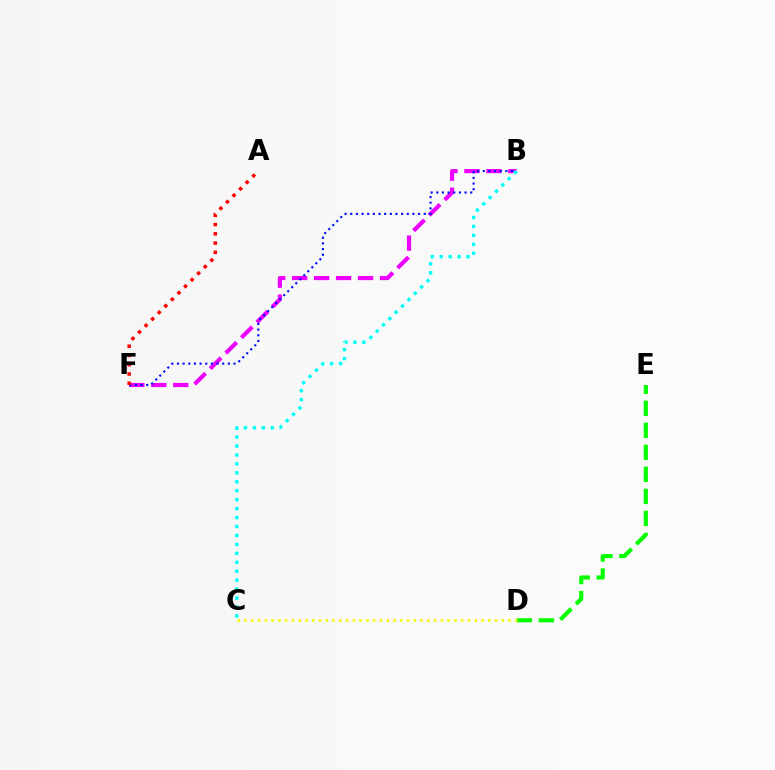{('D', 'E'): [{'color': '#08ff00', 'line_style': 'dashed', 'thickness': 2.99}], ('C', 'D'): [{'color': '#fcf500', 'line_style': 'dotted', 'thickness': 1.84}], ('B', 'F'): [{'color': '#ee00ff', 'line_style': 'dashed', 'thickness': 2.98}, {'color': '#0010ff', 'line_style': 'dotted', 'thickness': 1.54}], ('A', 'F'): [{'color': '#ff0000', 'line_style': 'dotted', 'thickness': 2.52}], ('B', 'C'): [{'color': '#00fff6', 'line_style': 'dotted', 'thickness': 2.43}]}